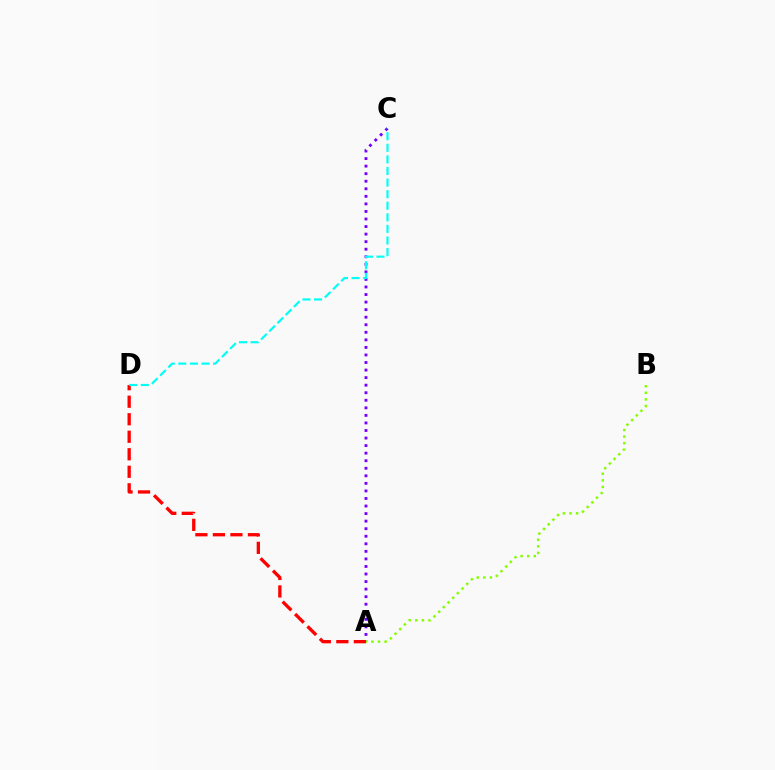{('A', 'C'): [{'color': '#7200ff', 'line_style': 'dotted', 'thickness': 2.05}], ('A', 'D'): [{'color': '#ff0000', 'line_style': 'dashed', 'thickness': 2.38}], ('C', 'D'): [{'color': '#00fff6', 'line_style': 'dashed', 'thickness': 1.57}], ('A', 'B'): [{'color': '#84ff00', 'line_style': 'dotted', 'thickness': 1.79}]}